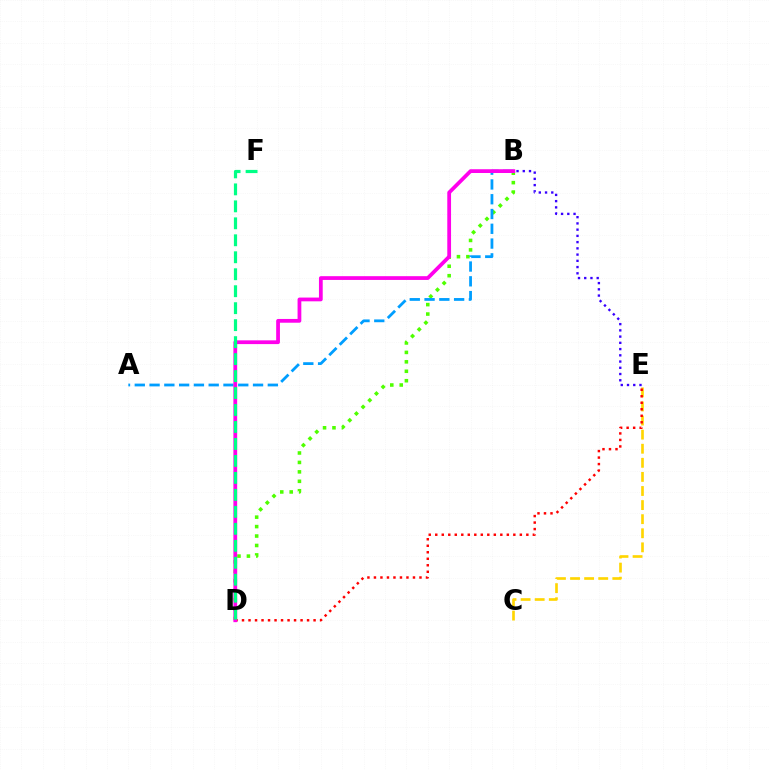{('B', 'D'): [{'color': '#4fff00', 'line_style': 'dotted', 'thickness': 2.57}, {'color': '#ff00ed', 'line_style': 'solid', 'thickness': 2.71}], ('C', 'E'): [{'color': '#ffd500', 'line_style': 'dashed', 'thickness': 1.91}], ('D', 'E'): [{'color': '#ff0000', 'line_style': 'dotted', 'thickness': 1.77}], ('A', 'B'): [{'color': '#009eff', 'line_style': 'dashed', 'thickness': 2.01}], ('D', 'F'): [{'color': '#00ff86', 'line_style': 'dashed', 'thickness': 2.31}], ('B', 'E'): [{'color': '#3700ff', 'line_style': 'dotted', 'thickness': 1.69}]}